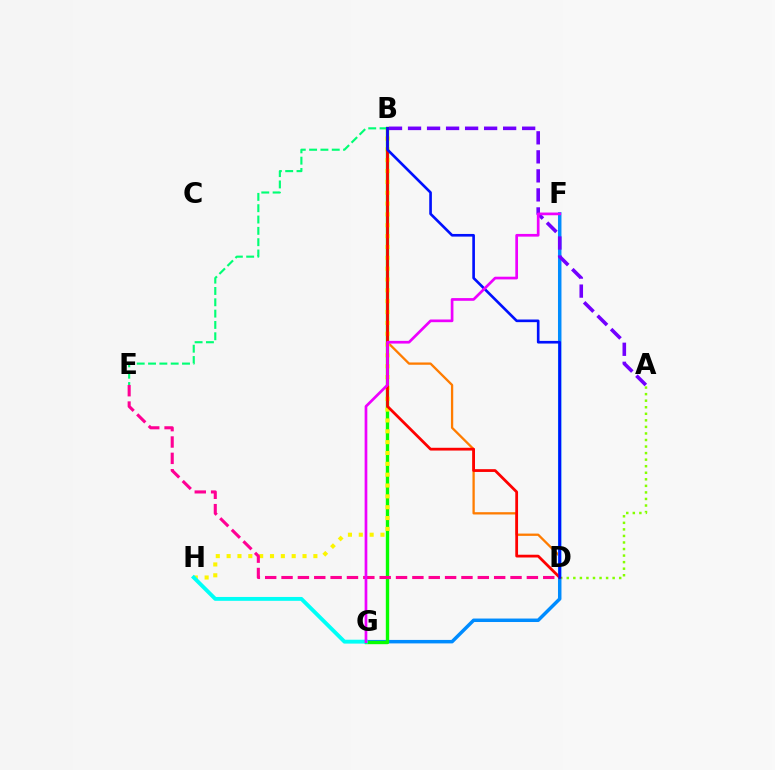{('B', 'D'): [{'color': '#ff7c00', 'line_style': 'solid', 'thickness': 1.65}, {'color': '#ff0000', 'line_style': 'solid', 'thickness': 2.0}, {'color': '#0010ff', 'line_style': 'solid', 'thickness': 1.91}], ('A', 'D'): [{'color': '#84ff00', 'line_style': 'dotted', 'thickness': 1.78}], ('F', 'G'): [{'color': '#008cff', 'line_style': 'solid', 'thickness': 2.5}, {'color': '#ee00ff', 'line_style': 'solid', 'thickness': 1.94}], ('B', 'G'): [{'color': '#08ff00', 'line_style': 'solid', 'thickness': 2.43}], ('B', 'H'): [{'color': '#fcf500', 'line_style': 'dotted', 'thickness': 2.95}], ('D', 'E'): [{'color': '#ff0094', 'line_style': 'dashed', 'thickness': 2.22}], ('B', 'E'): [{'color': '#00ff74', 'line_style': 'dashed', 'thickness': 1.54}], ('A', 'B'): [{'color': '#7200ff', 'line_style': 'dashed', 'thickness': 2.58}], ('G', 'H'): [{'color': '#00fff6', 'line_style': 'solid', 'thickness': 2.79}]}